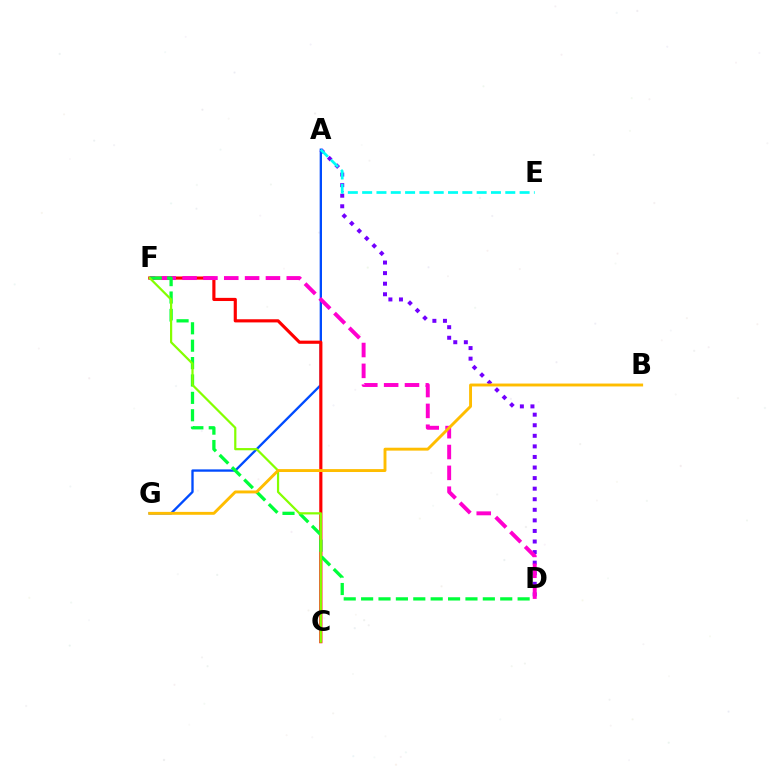{('A', 'D'): [{'color': '#7200ff', 'line_style': 'dotted', 'thickness': 2.87}], ('A', 'G'): [{'color': '#004bff', 'line_style': 'solid', 'thickness': 1.68}], ('C', 'F'): [{'color': '#ff0000', 'line_style': 'solid', 'thickness': 2.27}, {'color': '#84ff00', 'line_style': 'solid', 'thickness': 1.59}], ('A', 'E'): [{'color': '#00fff6', 'line_style': 'dashed', 'thickness': 1.94}], ('D', 'F'): [{'color': '#ff00cf', 'line_style': 'dashed', 'thickness': 2.83}, {'color': '#00ff39', 'line_style': 'dashed', 'thickness': 2.36}], ('B', 'G'): [{'color': '#ffbd00', 'line_style': 'solid', 'thickness': 2.09}]}